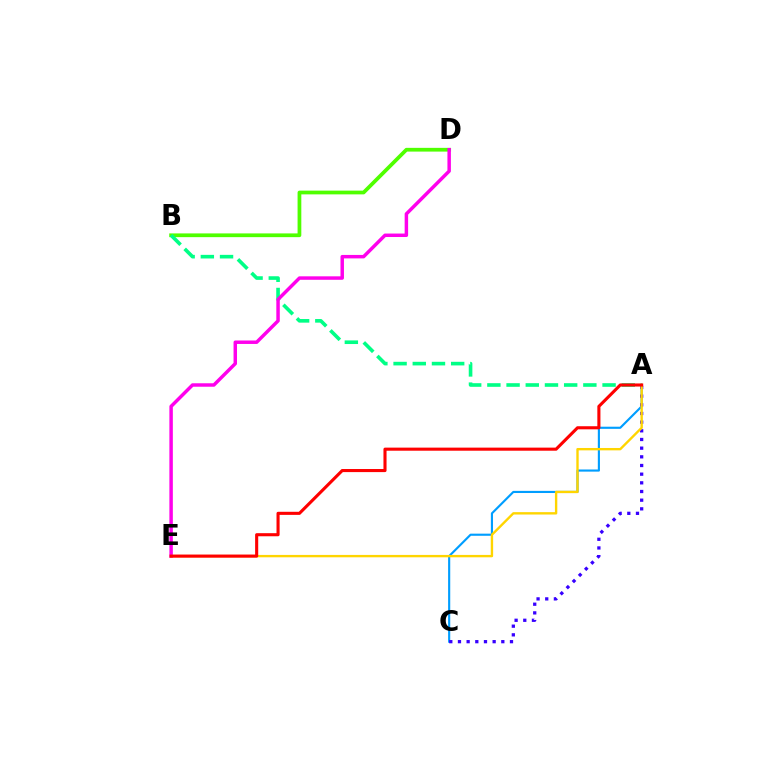{('B', 'D'): [{'color': '#4fff00', 'line_style': 'solid', 'thickness': 2.7}], ('A', 'C'): [{'color': '#009eff', 'line_style': 'solid', 'thickness': 1.54}, {'color': '#3700ff', 'line_style': 'dotted', 'thickness': 2.36}], ('A', 'B'): [{'color': '#00ff86', 'line_style': 'dashed', 'thickness': 2.61}], ('D', 'E'): [{'color': '#ff00ed', 'line_style': 'solid', 'thickness': 2.49}], ('A', 'E'): [{'color': '#ffd500', 'line_style': 'solid', 'thickness': 1.71}, {'color': '#ff0000', 'line_style': 'solid', 'thickness': 2.23}]}